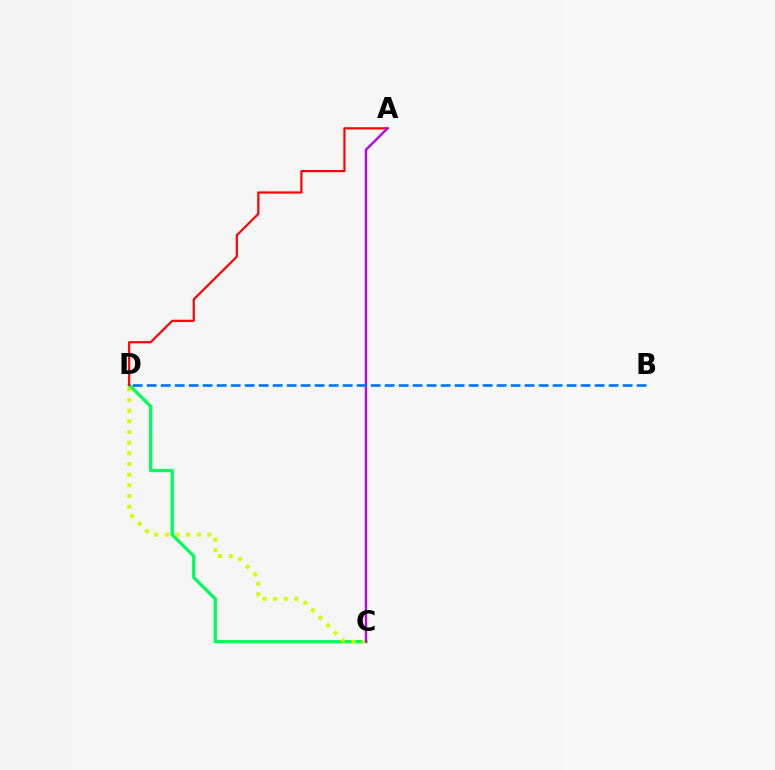{('C', 'D'): [{'color': '#00ff5c', 'line_style': 'solid', 'thickness': 2.36}, {'color': '#d1ff00', 'line_style': 'dotted', 'thickness': 2.89}], ('A', 'D'): [{'color': '#ff0000', 'line_style': 'solid', 'thickness': 1.58}], ('A', 'C'): [{'color': '#b900ff', 'line_style': 'solid', 'thickness': 1.69}], ('B', 'D'): [{'color': '#0074ff', 'line_style': 'dashed', 'thickness': 1.9}]}